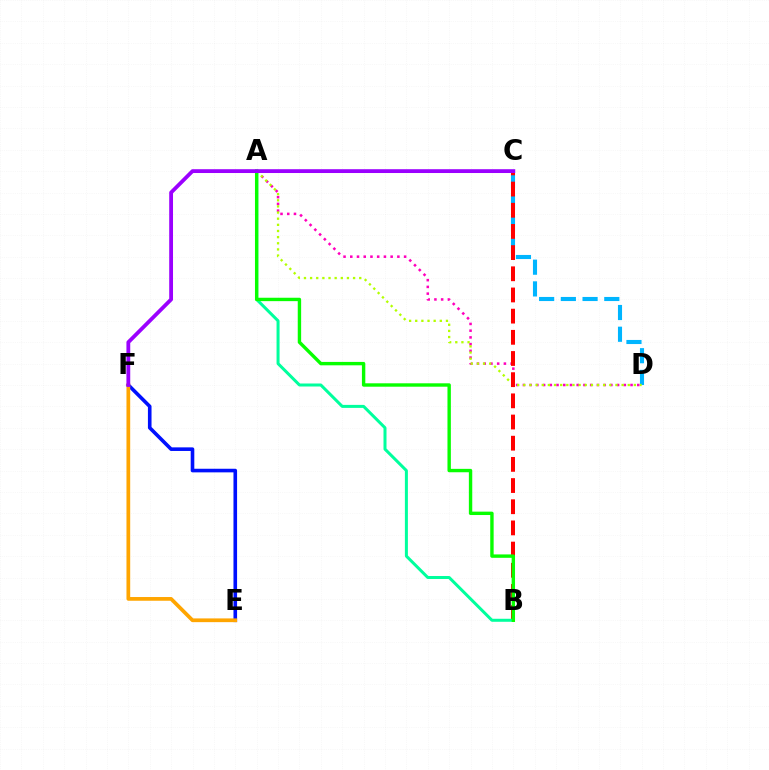{('A', 'D'): [{'color': '#ff00bd', 'line_style': 'dotted', 'thickness': 1.83}, {'color': '#b3ff00', 'line_style': 'dotted', 'thickness': 1.67}], ('C', 'D'): [{'color': '#00b5ff', 'line_style': 'dashed', 'thickness': 2.95}], ('B', 'C'): [{'color': '#ff0000', 'line_style': 'dashed', 'thickness': 2.88}], ('E', 'F'): [{'color': '#0010ff', 'line_style': 'solid', 'thickness': 2.6}, {'color': '#ffa500', 'line_style': 'solid', 'thickness': 2.69}], ('A', 'B'): [{'color': '#00ff9d', 'line_style': 'solid', 'thickness': 2.17}, {'color': '#08ff00', 'line_style': 'solid', 'thickness': 2.44}], ('C', 'F'): [{'color': '#9b00ff', 'line_style': 'solid', 'thickness': 2.74}]}